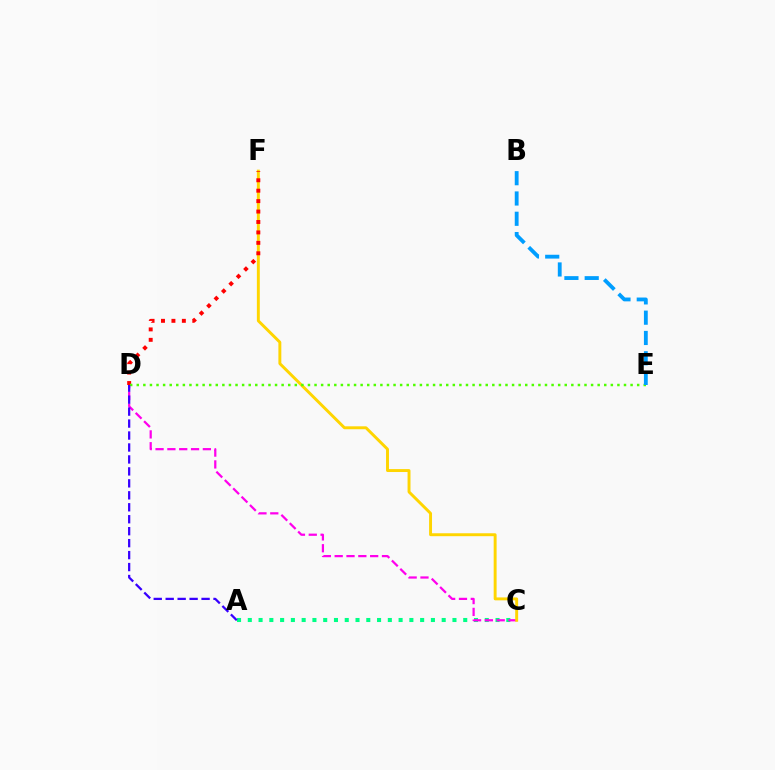{('A', 'C'): [{'color': '#00ff86', 'line_style': 'dotted', 'thickness': 2.93}], ('C', 'D'): [{'color': '#ff00ed', 'line_style': 'dashed', 'thickness': 1.61}], ('C', 'F'): [{'color': '#ffd500', 'line_style': 'solid', 'thickness': 2.11}], ('D', 'F'): [{'color': '#ff0000', 'line_style': 'dotted', 'thickness': 2.83}], ('D', 'E'): [{'color': '#4fff00', 'line_style': 'dotted', 'thickness': 1.79}], ('A', 'D'): [{'color': '#3700ff', 'line_style': 'dashed', 'thickness': 1.62}], ('B', 'E'): [{'color': '#009eff', 'line_style': 'dashed', 'thickness': 2.76}]}